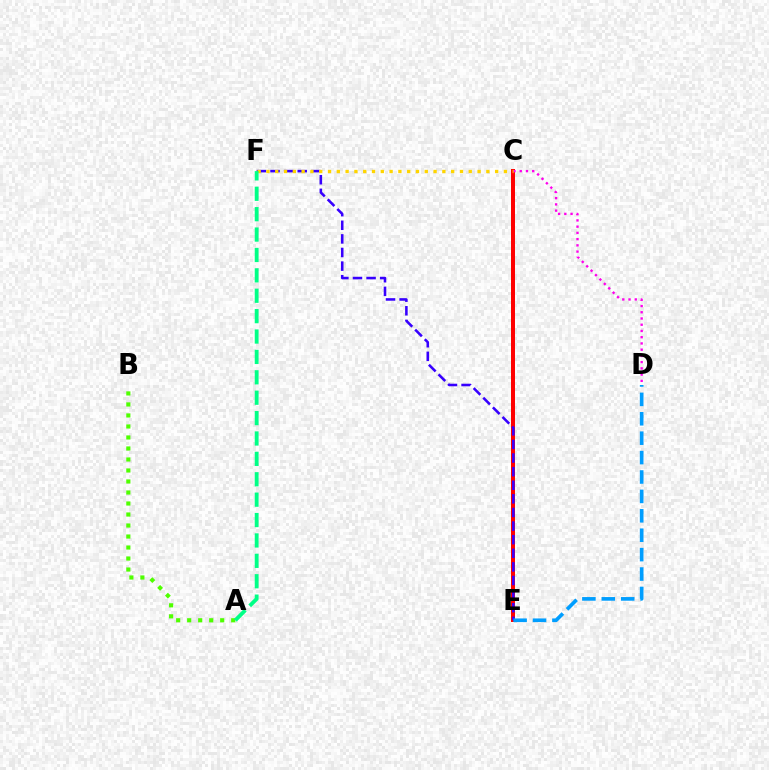{('C', 'E'): [{'color': '#ff0000', 'line_style': 'solid', 'thickness': 2.87}], ('C', 'D'): [{'color': '#ff00ed', 'line_style': 'dotted', 'thickness': 1.69}], ('A', 'B'): [{'color': '#4fff00', 'line_style': 'dotted', 'thickness': 2.99}], ('E', 'F'): [{'color': '#3700ff', 'line_style': 'dashed', 'thickness': 1.85}], ('D', 'E'): [{'color': '#009eff', 'line_style': 'dashed', 'thickness': 2.64}], ('C', 'F'): [{'color': '#ffd500', 'line_style': 'dotted', 'thickness': 2.39}], ('A', 'F'): [{'color': '#00ff86', 'line_style': 'dashed', 'thickness': 2.77}]}